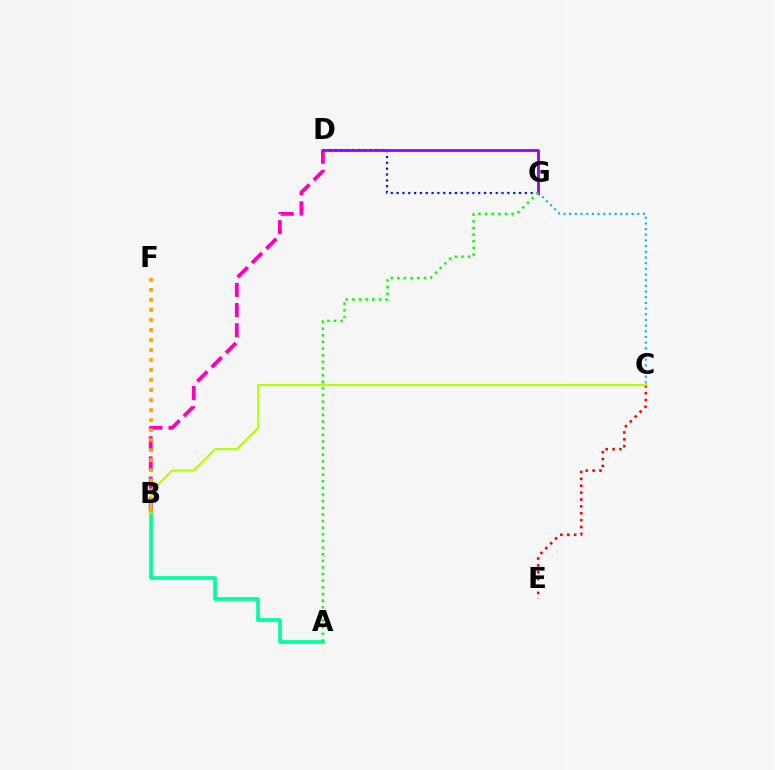{('A', 'B'): [{'color': '#00ff9d', 'line_style': 'solid', 'thickness': 2.67}], ('C', 'G'): [{'color': '#00b5ff', 'line_style': 'dotted', 'thickness': 1.54}], ('B', 'D'): [{'color': '#ff00bd', 'line_style': 'dashed', 'thickness': 2.74}], ('C', 'E'): [{'color': '#ff0000', 'line_style': 'dotted', 'thickness': 1.87}], ('D', 'G'): [{'color': '#0010ff', 'line_style': 'dotted', 'thickness': 1.58}, {'color': '#9b00ff', 'line_style': 'solid', 'thickness': 2.01}], ('B', 'C'): [{'color': '#b3ff00', 'line_style': 'solid', 'thickness': 1.53}], ('B', 'F'): [{'color': '#ffa500', 'line_style': 'dotted', 'thickness': 2.72}], ('A', 'G'): [{'color': '#08ff00', 'line_style': 'dotted', 'thickness': 1.8}]}